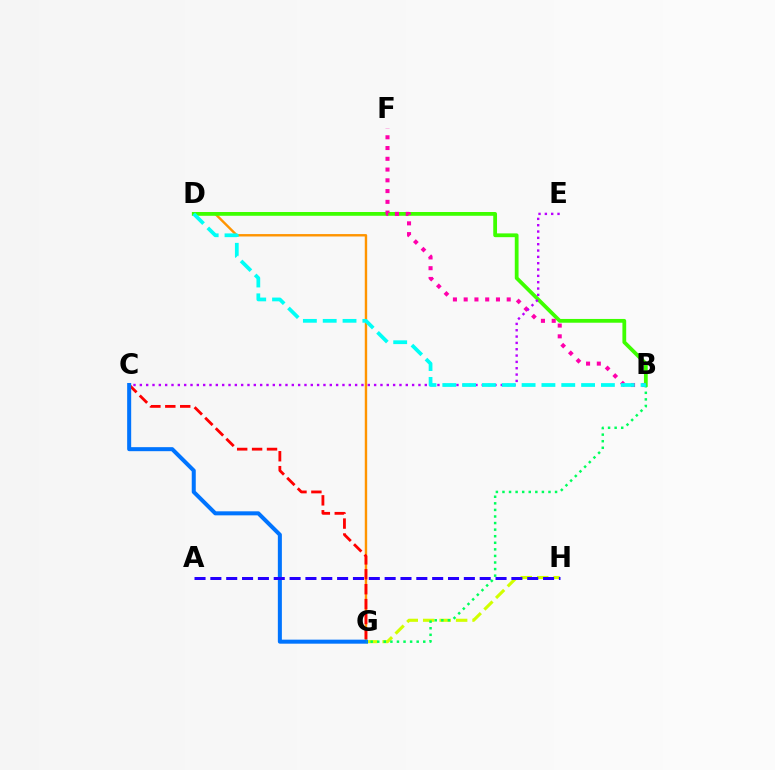{('G', 'H'): [{'color': '#d1ff00', 'line_style': 'dashed', 'thickness': 2.24}], ('D', 'G'): [{'color': '#ff9400', 'line_style': 'solid', 'thickness': 1.73}], ('B', 'D'): [{'color': '#3dff00', 'line_style': 'solid', 'thickness': 2.72}, {'color': '#00fff6', 'line_style': 'dashed', 'thickness': 2.69}], ('B', 'F'): [{'color': '#ff00ac', 'line_style': 'dotted', 'thickness': 2.92}], ('C', 'G'): [{'color': '#ff0000', 'line_style': 'dashed', 'thickness': 2.03}, {'color': '#0074ff', 'line_style': 'solid', 'thickness': 2.9}], ('C', 'E'): [{'color': '#b900ff', 'line_style': 'dotted', 'thickness': 1.72}], ('B', 'G'): [{'color': '#00ff5c', 'line_style': 'dotted', 'thickness': 1.79}], ('A', 'H'): [{'color': '#2500ff', 'line_style': 'dashed', 'thickness': 2.15}]}